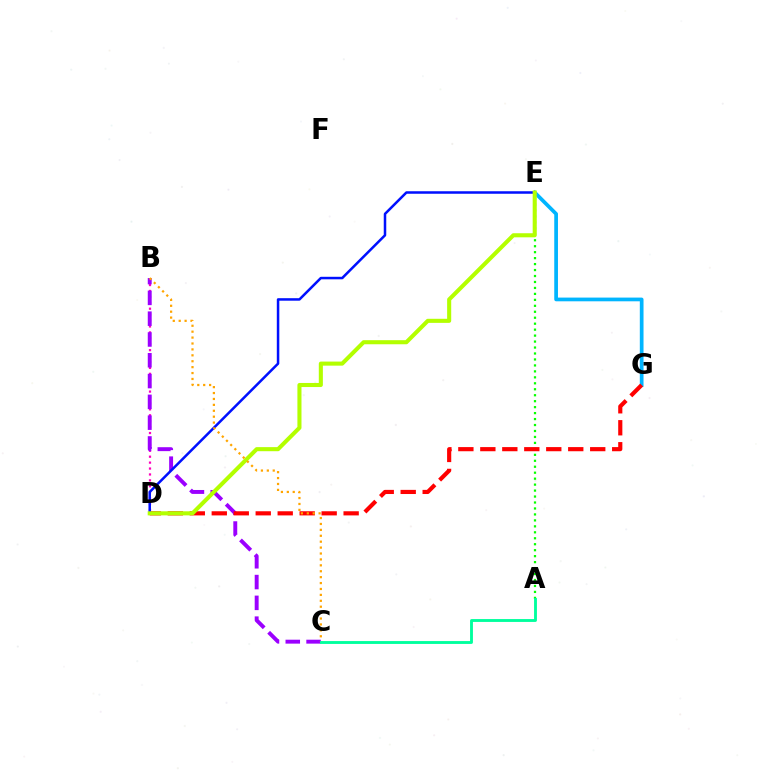{('B', 'D'): [{'color': '#ff00bd', 'line_style': 'dotted', 'thickness': 1.61}], ('B', 'C'): [{'color': '#9b00ff', 'line_style': 'dashed', 'thickness': 2.83}, {'color': '#ffa500', 'line_style': 'dotted', 'thickness': 1.61}], ('A', 'E'): [{'color': '#08ff00', 'line_style': 'dotted', 'thickness': 1.62}], ('E', 'G'): [{'color': '#00b5ff', 'line_style': 'solid', 'thickness': 2.67}], ('D', 'G'): [{'color': '#ff0000', 'line_style': 'dashed', 'thickness': 2.99}], ('D', 'E'): [{'color': '#0010ff', 'line_style': 'solid', 'thickness': 1.81}, {'color': '#b3ff00', 'line_style': 'solid', 'thickness': 2.93}], ('A', 'C'): [{'color': '#00ff9d', 'line_style': 'solid', 'thickness': 2.07}]}